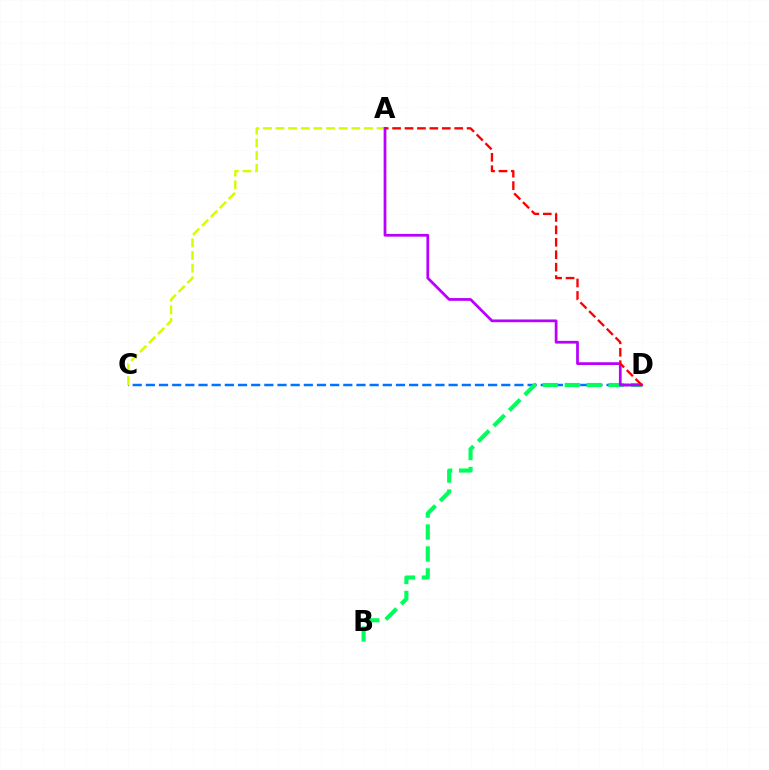{('C', 'D'): [{'color': '#0074ff', 'line_style': 'dashed', 'thickness': 1.79}], ('B', 'D'): [{'color': '#00ff5c', 'line_style': 'dashed', 'thickness': 2.98}], ('A', 'C'): [{'color': '#d1ff00', 'line_style': 'dashed', 'thickness': 1.72}], ('A', 'D'): [{'color': '#b900ff', 'line_style': 'solid', 'thickness': 1.97}, {'color': '#ff0000', 'line_style': 'dashed', 'thickness': 1.69}]}